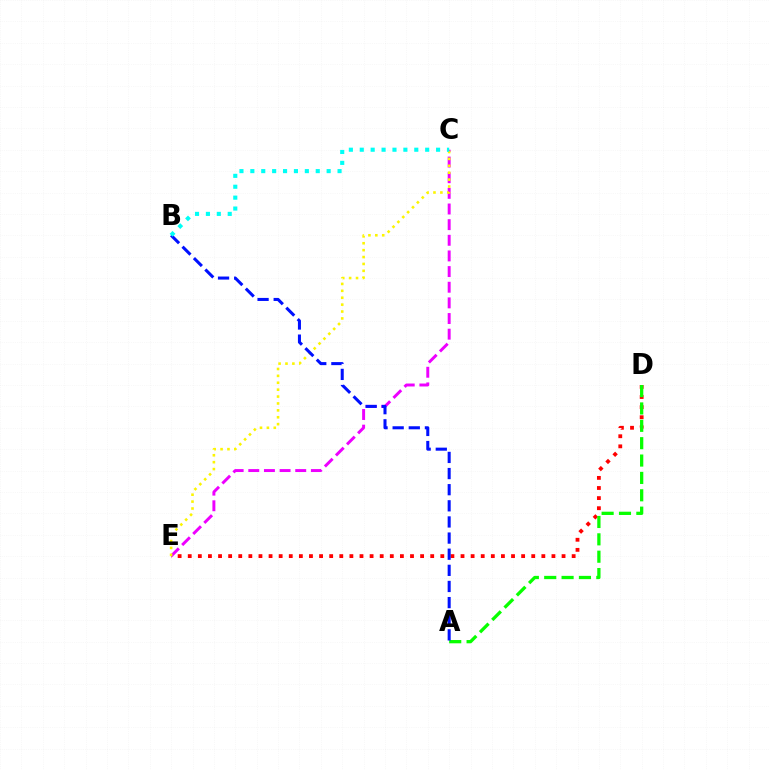{('C', 'E'): [{'color': '#ee00ff', 'line_style': 'dashed', 'thickness': 2.13}, {'color': '#fcf500', 'line_style': 'dotted', 'thickness': 1.87}], ('D', 'E'): [{'color': '#ff0000', 'line_style': 'dotted', 'thickness': 2.74}], ('A', 'D'): [{'color': '#08ff00', 'line_style': 'dashed', 'thickness': 2.36}], ('A', 'B'): [{'color': '#0010ff', 'line_style': 'dashed', 'thickness': 2.19}], ('B', 'C'): [{'color': '#00fff6', 'line_style': 'dotted', 'thickness': 2.96}]}